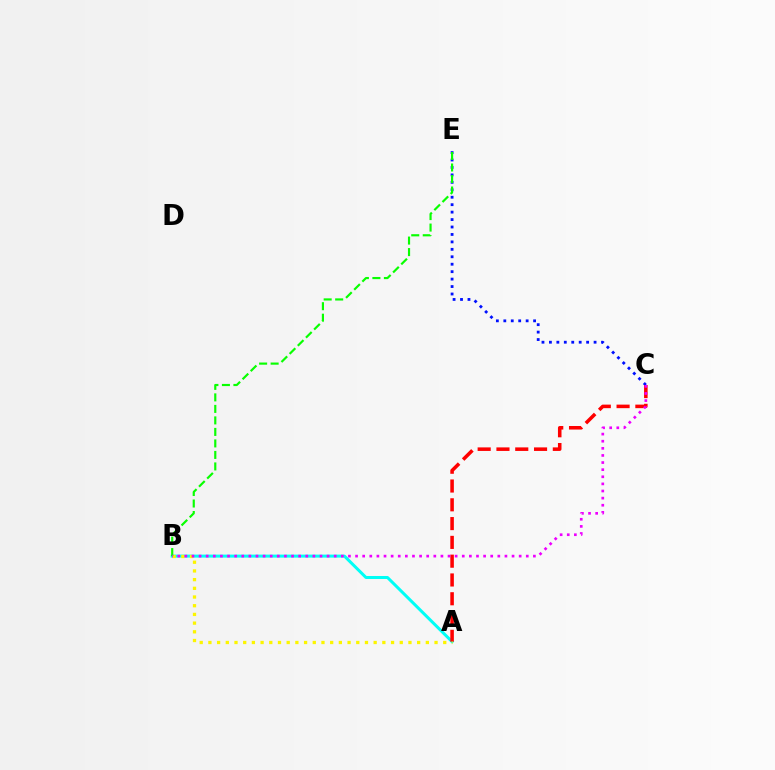{('A', 'B'): [{'color': '#00fff6', 'line_style': 'solid', 'thickness': 2.17}, {'color': '#fcf500', 'line_style': 'dotted', 'thickness': 2.36}], ('C', 'E'): [{'color': '#0010ff', 'line_style': 'dotted', 'thickness': 2.02}], ('A', 'C'): [{'color': '#ff0000', 'line_style': 'dashed', 'thickness': 2.55}], ('B', 'E'): [{'color': '#08ff00', 'line_style': 'dashed', 'thickness': 1.56}], ('B', 'C'): [{'color': '#ee00ff', 'line_style': 'dotted', 'thickness': 1.93}]}